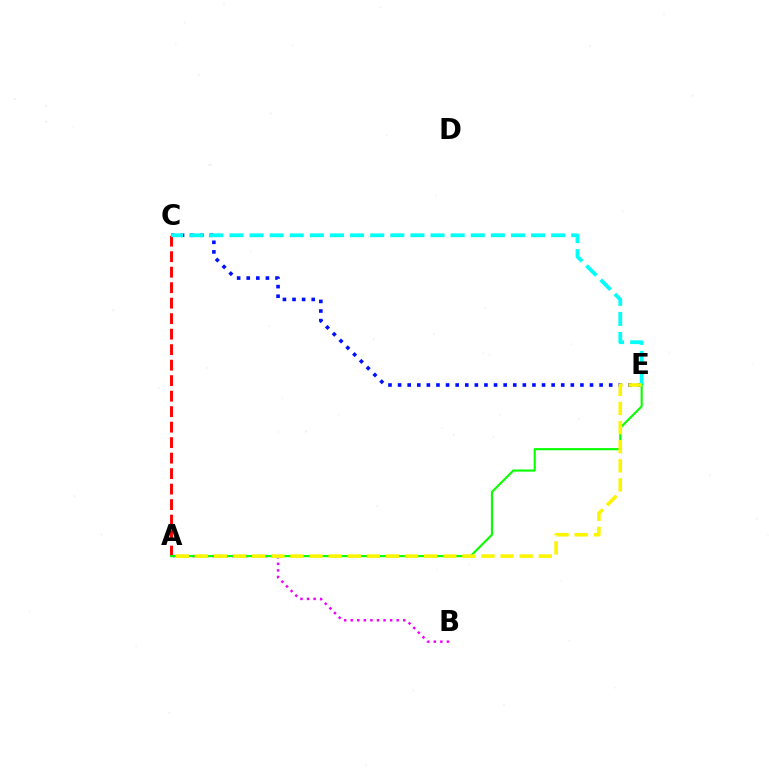{('A', 'C'): [{'color': '#ff0000', 'line_style': 'dashed', 'thickness': 2.11}], ('C', 'E'): [{'color': '#0010ff', 'line_style': 'dotted', 'thickness': 2.61}, {'color': '#00fff6', 'line_style': 'dashed', 'thickness': 2.73}], ('A', 'B'): [{'color': '#ee00ff', 'line_style': 'dotted', 'thickness': 1.78}], ('A', 'E'): [{'color': '#08ff00', 'line_style': 'solid', 'thickness': 1.53}, {'color': '#fcf500', 'line_style': 'dashed', 'thickness': 2.59}]}